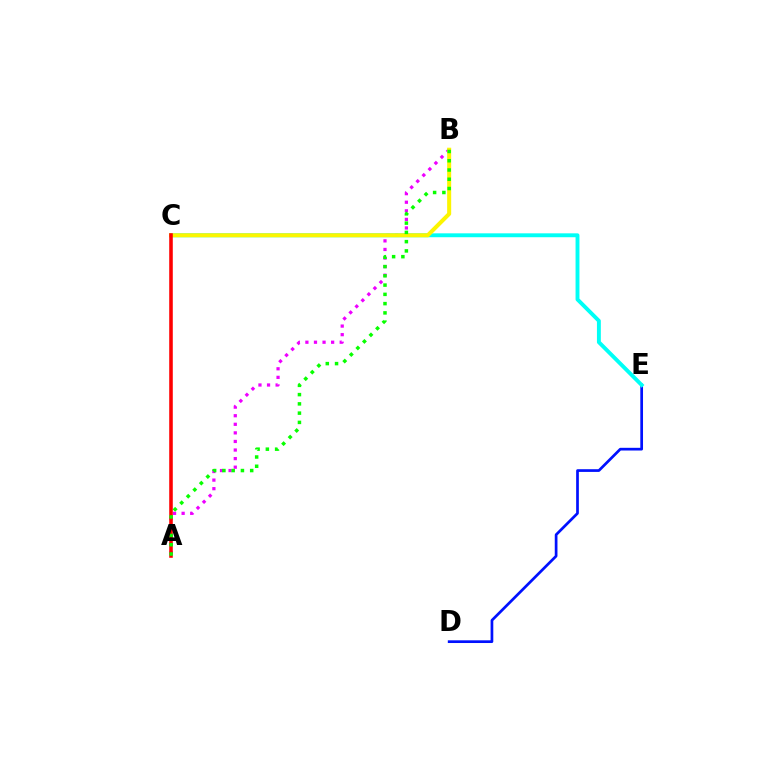{('A', 'B'): [{'color': '#ee00ff', 'line_style': 'dotted', 'thickness': 2.33}, {'color': '#08ff00', 'line_style': 'dotted', 'thickness': 2.52}], ('D', 'E'): [{'color': '#0010ff', 'line_style': 'solid', 'thickness': 1.95}], ('C', 'E'): [{'color': '#00fff6', 'line_style': 'solid', 'thickness': 2.8}], ('B', 'C'): [{'color': '#fcf500', 'line_style': 'solid', 'thickness': 2.91}], ('A', 'C'): [{'color': '#ff0000', 'line_style': 'solid', 'thickness': 2.57}]}